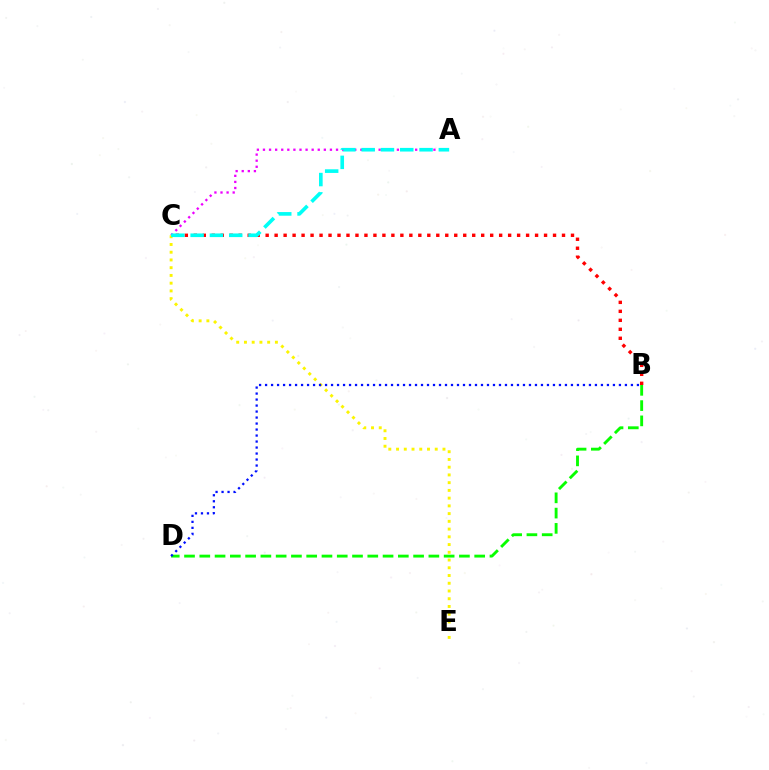{('B', 'C'): [{'color': '#ff0000', 'line_style': 'dotted', 'thickness': 2.44}], ('A', 'C'): [{'color': '#ee00ff', 'line_style': 'dotted', 'thickness': 1.65}, {'color': '#00fff6', 'line_style': 'dashed', 'thickness': 2.62}], ('C', 'E'): [{'color': '#fcf500', 'line_style': 'dotted', 'thickness': 2.1}], ('B', 'D'): [{'color': '#08ff00', 'line_style': 'dashed', 'thickness': 2.07}, {'color': '#0010ff', 'line_style': 'dotted', 'thickness': 1.63}]}